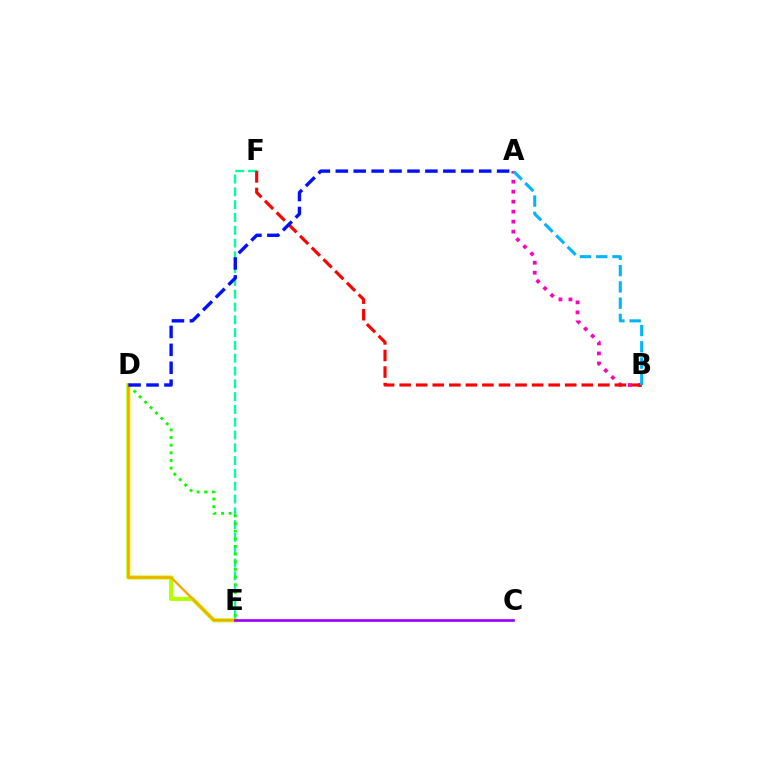{('E', 'F'): [{'color': '#00ff9d', 'line_style': 'dashed', 'thickness': 1.74}], ('D', 'E'): [{'color': '#08ff00', 'line_style': 'dotted', 'thickness': 2.08}, {'color': '#b3ff00', 'line_style': 'solid', 'thickness': 2.97}, {'color': '#ffa500', 'line_style': 'solid', 'thickness': 1.68}], ('A', 'B'): [{'color': '#ff00bd', 'line_style': 'dotted', 'thickness': 2.71}, {'color': '#00b5ff', 'line_style': 'dashed', 'thickness': 2.21}], ('B', 'F'): [{'color': '#ff0000', 'line_style': 'dashed', 'thickness': 2.25}], ('C', 'E'): [{'color': '#9b00ff', 'line_style': 'solid', 'thickness': 1.92}], ('A', 'D'): [{'color': '#0010ff', 'line_style': 'dashed', 'thickness': 2.43}]}